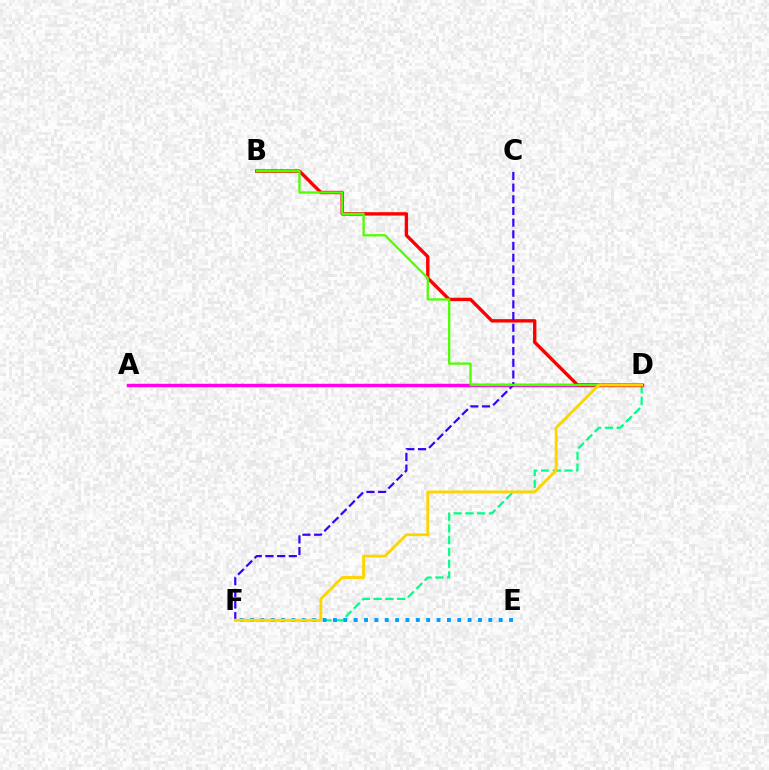{('D', 'F'): [{'color': '#00ff86', 'line_style': 'dashed', 'thickness': 1.6}, {'color': '#ffd500', 'line_style': 'solid', 'thickness': 2.09}], ('E', 'F'): [{'color': '#009eff', 'line_style': 'dotted', 'thickness': 2.81}], ('A', 'D'): [{'color': '#ff00ed', 'line_style': 'solid', 'thickness': 2.49}], ('B', 'D'): [{'color': '#ff0000', 'line_style': 'solid', 'thickness': 2.43}, {'color': '#4fff00', 'line_style': 'solid', 'thickness': 1.65}], ('C', 'F'): [{'color': '#3700ff', 'line_style': 'dashed', 'thickness': 1.59}]}